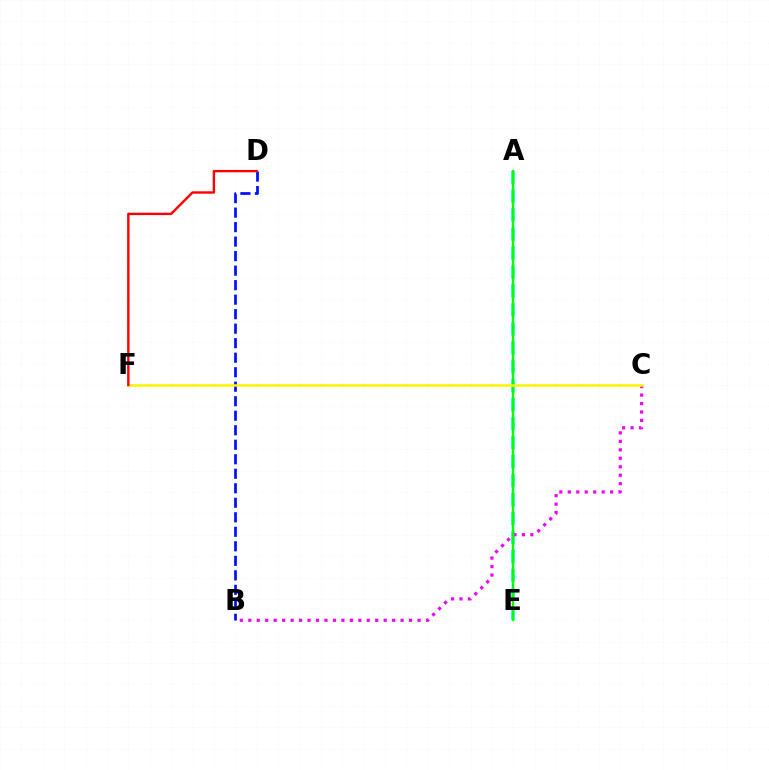{('A', 'E'): [{'color': '#00fff6', 'line_style': 'dashed', 'thickness': 2.58}, {'color': '#08ff00', 'line_style': 'solid', 'thickness': 1.72}], ('B', 'D'): [{'color': '#0010ff', 'line_style': 'dashed', 'thickness': 1.97}], ('B', 'C'): [{'color': '#ee00ff', 'line_style': 'dotted', 'thickness': 2.3}], ('C', 'F'): [{'color': '#fcf500', 'line_style': 'solid', 'thickness': 1.81}], ('D', 'F'): [{'color': '#ff0000', 'line_style': 'solid', 'thickness': 1.72}]}